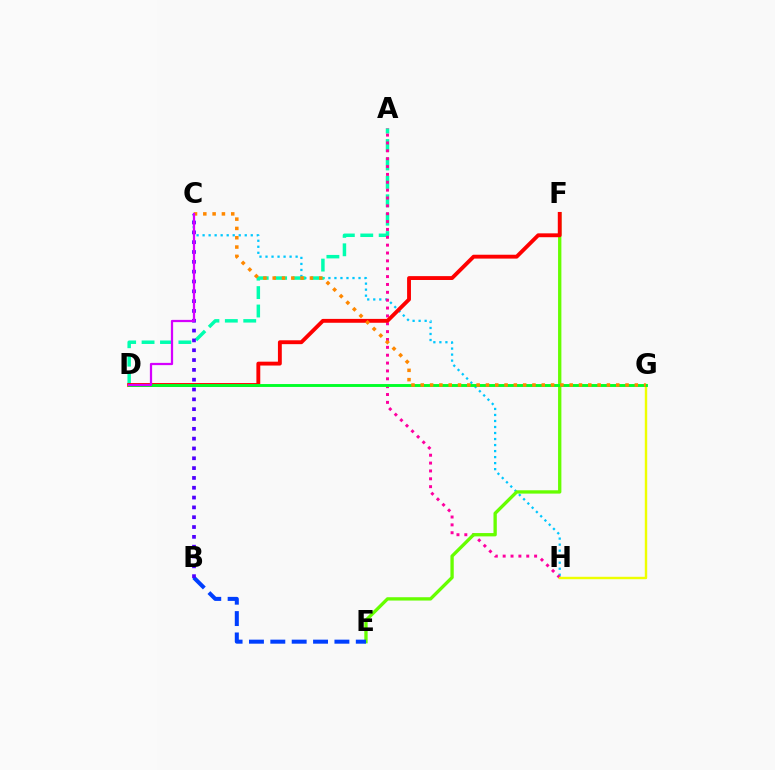{('C', 'H'): [{'color': '#00c7ff', 'line_style': 'dotted', 'thickness': 1.64}], ('A', 'D'): [{'color': '#00ffaf', 'line_style': 'dashed', 'thickness': 2.5}], ('A', 'H'): [{'color': '#ff00a0', 'line_style': 'dotted', 'thickness': 2.14}], ('E', 'F'): [{'color': '#66ff00', 'line_style': 'solid', 'thickness': 2.39}], ('B', 'E'): [{'color': '#003fff', 'line_style': 'dashed', 'thickness': 2.9}], ('G', 'H'): [{'color': '#eeff00', 'line_style': 'solid', 'thickness': 1.74}], ('D', 'F'): [{'color': '#ff0000', 'line_style': 'solid', 'thickness': 2.78}], ('D', 'G'): [{'color': '#00ff27', 'line_style': 'solid', 'thickness': 2.08}], ('B', 'C'): [{'color': '#4f00ff', 'line_style': 'dotted', 'thickness': 2.67}], ('C', 'G'): [{'color': '#ff8800', 'line_style': 'dotted', 'thickness': 2.53}], ('C', 'D'): [{'color': '#d600ff', 'line_style': 'solid', 'thickness': 1.61}]}